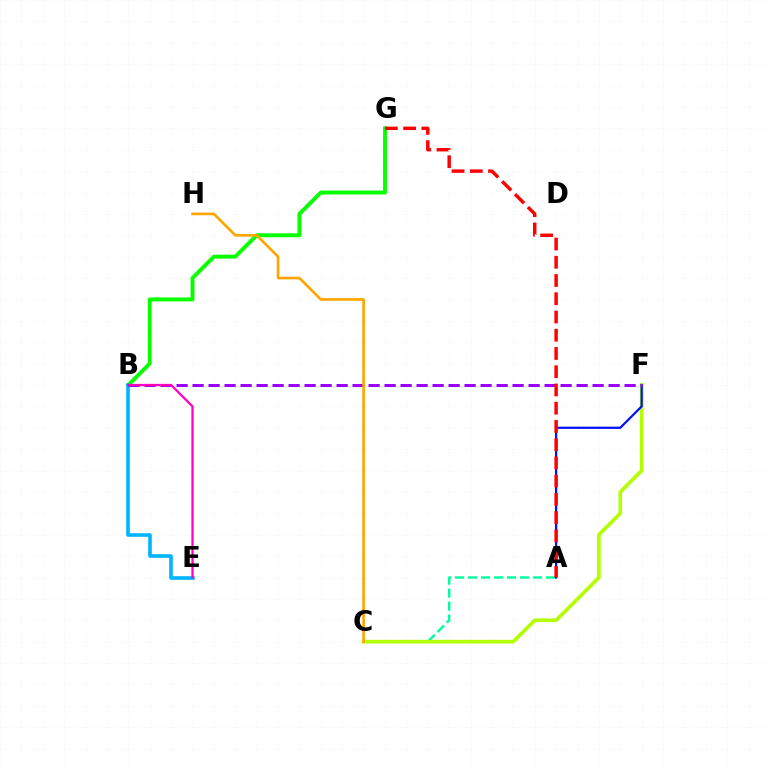{('A', 'C'): [{'color': '#00ff9d', 'line_style': 'dashed', 'thickness': 1.77}], ('B', 'G'): [{'color': '#08ff00', 'line_style': 'solid', 'thickness': 2.83}], ('C', 'F'): [{'color': '#b3ff00', 'line_style': 'solid', 'thickness': 2.64}], ('A', 'F'): [{'color': '#0010ff', 'line_style': 'solid', 'thickness': 1.6}], ('B', 'E'): [{'color': '#00b5ff', 'line_style': 'solid', 'thickness': 2.59}, {'color': '#ff00bd', 'line_style': 'solid', 'thickness': 1.61}], ('B', 'F'): [{'color': '#9b00ff', 'line_style': 'dashed', 'thickness': 2.17}], ('C', 'H'): [{'color': '#ffa500', 'line_style': 'solid', 'thickness': 1.92}], ('A', 'G'): [{'color': '#ff0000', 'line_style': 'dashed', 'thickness': 2.48}]}